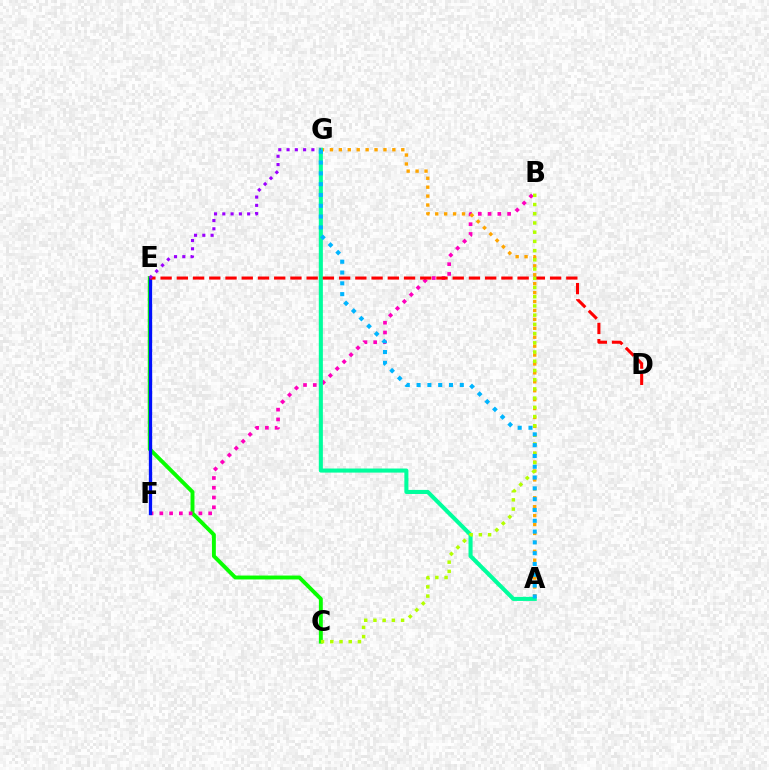{('C', 'E'): [{'color': '#08ff00', 'line_style': 'solid', 'thickness': 2.81}], ('B', 'F'): [{'color': '#ff00bd', 'line_style': 'dotted', 'thickness': 2.65}], ('A', 'G'): [{'color': '#ffa500', 'line_style': 'dotted', 'thickness': 2.42}, {'color': '#00ff9d', 'line_style': 'solid', 'thickness': 2.93}, {'color': '#00b5ff', 'line_style': 'dotted', 'thickness': 2.94}], ('E', 'F'): [{'color': '#0010ff', 'line_style': 'solid', 'thickness': 2.37}], ('D', 'E'): [{'color': '#ff0000', 'line_style': 'dashed', 'thickness': 2.2}], ('E', 'G'): [{'color': '#9b00ff', 'line_style': 'dotted', 'thickness': 2.25}], ('B', 'C'): [{'color': '#b3ff00', 'line_style': 'dotted', 'thickness': 2.5}]}